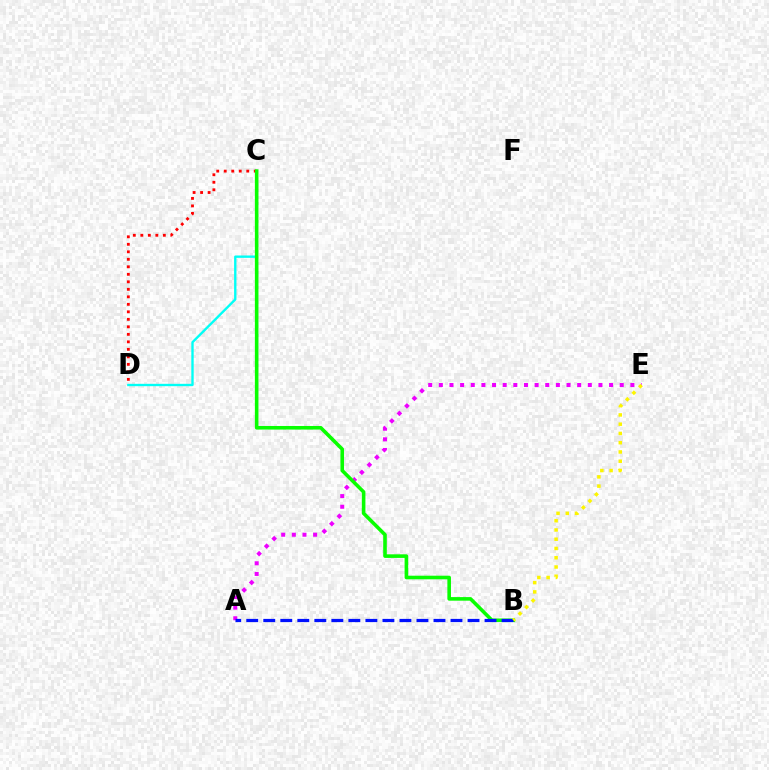{('A', 'E'): [{'color': '#ee00ff', 'line_style': 'dotted', 'thickness': 2.89}], ('C', 'D'): [{'color': '#ff0000', 'line_style': 'dotted', 'thickness': 2.04}, {'color': '#00fff6', 'line_style': 'solid', 'thickness': 1.7}], ('B', 'C'): [{'color': '#08ff00', 'line_style': 'solid', 'thickness': 2.59}], ('A', 'B'): [{'color': '#0010ff', 'line_style': 'dashed', 'thickness': 2.31}], ('B', 'E'): [{'color': '#fcf500', 'line_style': 'dotted', 'thickness': 2.52}]}